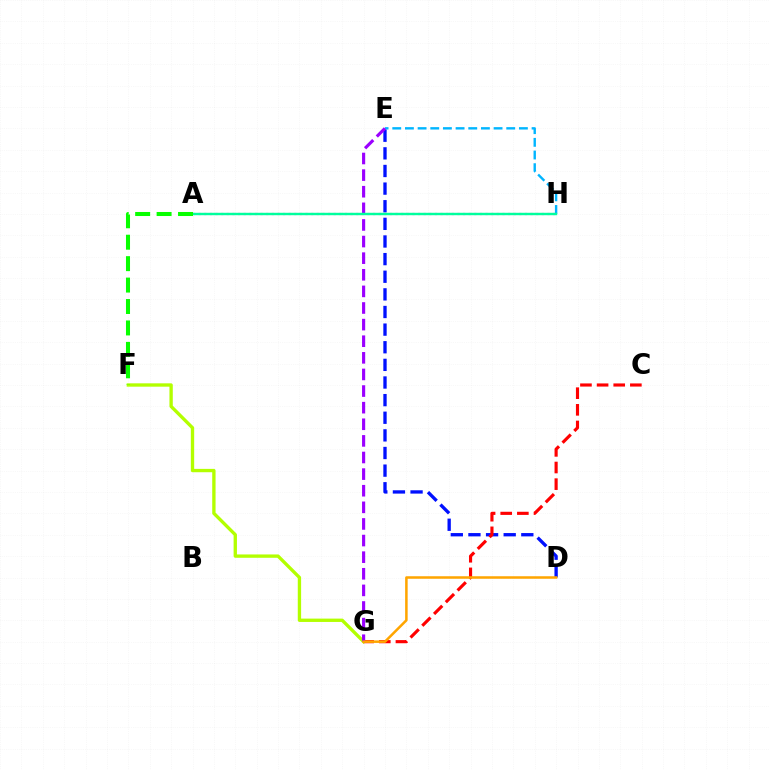{('E', 'H'): [{'color': '#00b5ff', 'line_style': 'dashed', 'thickness': 1.72}], ('F', 'G'): [{'color': '#b3ff00', 'line_style': 'solid', 'thickness': 2.41}], ('D', 'E'): [{'color': '#0010ff', 'line_style': 'dashed', 'thickness': 2.39}], ('C', 'G'): [{'color': '#ff0000', 'line_style': 'dashed', 'thickness': 2.26}], ('A', 'H'): [{'color': '#ff00bd', 'line_style': 'dotted', 'thickness': 1.53}, {'color': '#00ff9d', 'line_style': 'solid', 'thickness': 1.75}], ('E', 'G'): [{'color': '#9b00ff', 'line_style': 'dashed', 'thickness': 2.26}], ('A', 'F'): [{'color': '#08ff00', 'line_style': 'dashed', 'thickness': 2.91}], ('D', 'G'): [{'color': '#ffa500', 'line_style': 'solid', 'thickness': 1.82}]}